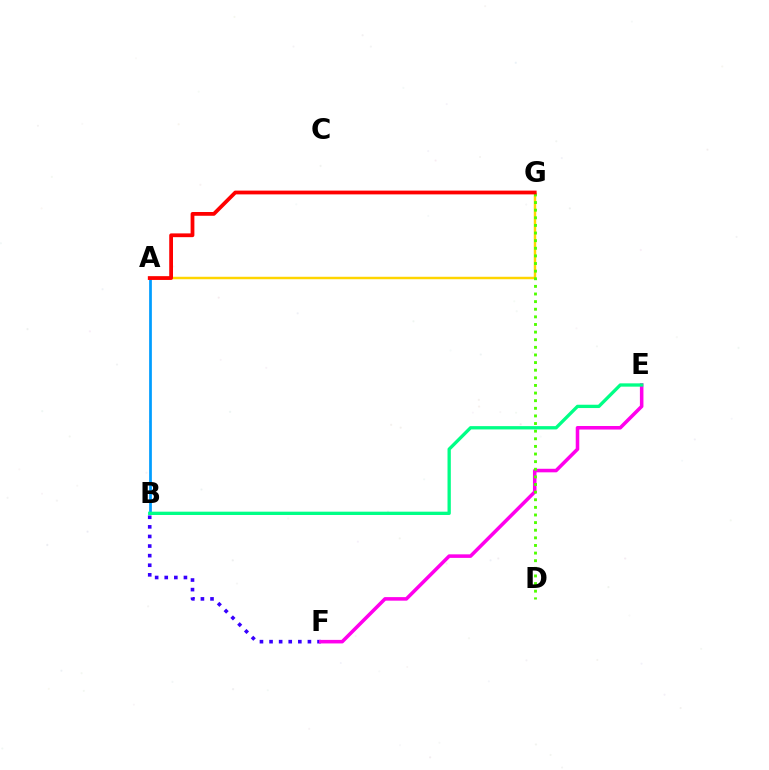{('B', 'F'): [{'color': '#3700ff', 'line_style': 'dotted', 'thickness': 2.61}], ('A', 'B'): [{'color': '#009eff', 'line_style': 'solid', 'thickness': 1.97}], ('E', 'F'): [{'color': '#ff00ed', 'line_style': 'solid', 'thickness': 2.55}], ('A', 'G'): [{'color': '#ffd500', 'line_style': 'solid', 'thickness': 1.76}, {'color': '#ff0000', 'line_style': 'solid', 'thickness': 2.71}], ('D', 'G'): [{'color': '#4fff00', 'line_style': 'dotted', 'thickness': 2.07}], ('B', 'E'): [{'color': '#00ff86', 'line_style': 'solid', 'thickness': 2.38}]}